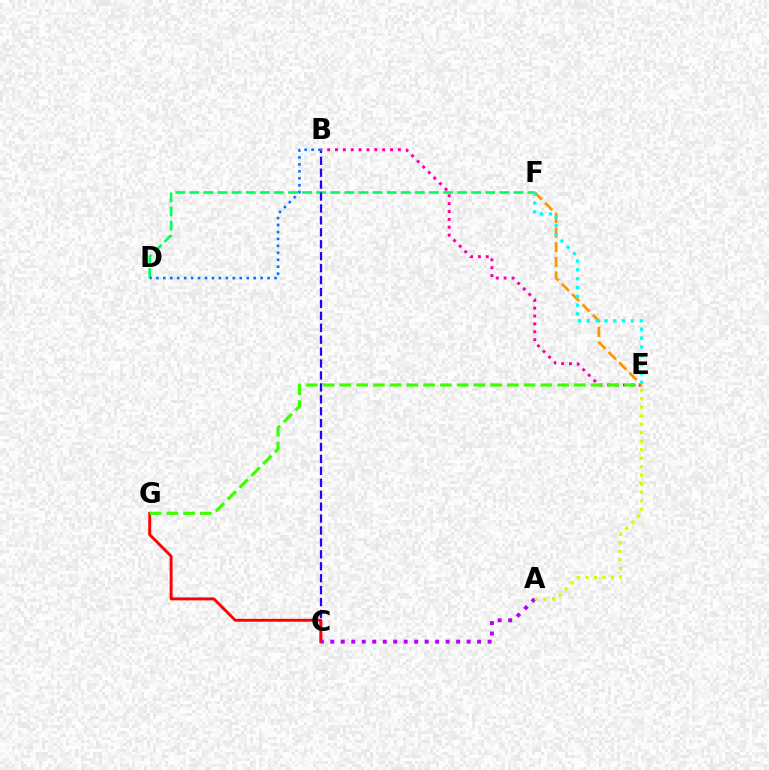{('D', 'F'): [{'color': '#00ff5c', 'line_style': 'dashed', 'thickness': 1.91}], ('B', 'C'): [{'color': '#2500ff', 'line_style': 'dashed', 'thickness': 1.62}], ('C', 'G'): [{'color': '#ff0000', 'line_style': 'solid', 'thickness': 2.09}], ('A', 'C'): [{'color': '#b900ff', 'line_style': 'dotted', 'thickness': 2.85}], ('B', 'D'): [{'color': '#0074ff', 'line_style': 'dotted', 'thickness': 1.89}], ('B', 'E'): [{'color': '#ff00ac', 'line_style': 'dotted', 'thickness': 2.14}], ('E', 'G'): [{'color': '#3dff00', 'line_style': 'dashed', 'thickness': 2.28}], ('E', 'F'): [{'color': '#ff9400', 'line_style': 'dashed', 'thickness': 1.99}, {'color': '#00fff6', 'line_style': 'dotted', 'thickness': 2.4}], ('A', 'E'): [{'color': '#d1ff00', 'line_style': 'dotted', 'thickness': 2.31}]}